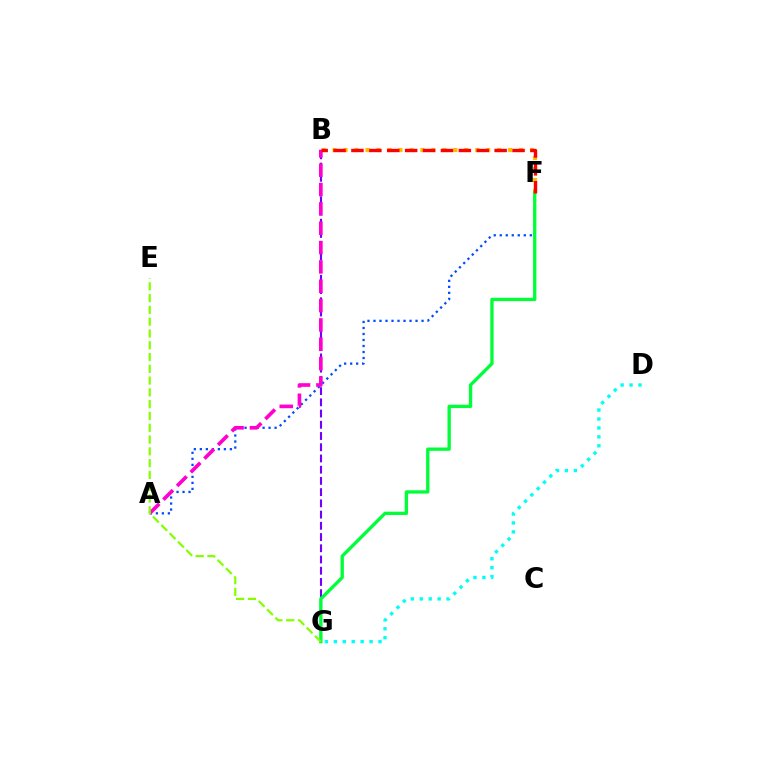{('B', 'G'): [{'color': '#7200ff', 'line_style': 'dashed', 'thickness': 1.53}], ('B', 'F'): [{'color': '#ffbd00', 'line_style': 'dotted', 'thickness': 2.98}, {'color': '#ff0000', 'line_style': 'dashed', 'thickness': 2.43}], ('A', 'F'): [{'color': '#004bff', 'line_style': 'dotted', 'thickness': 1.63}], ('A', 'B'): [{'color': '#ff00cf', 'line_style': 'dashed', 'thickness': 2.63}], ('F', 'G'): [{'color': '#00ff39', 'line_style': 'solid', 'thickness': 2.39}], ('E', 'G'): [{'color': '#84ff00', 'line_style': 'dashed', 'thickness': 1.6}], ('D', 'G'): [{'color': '#00fff6', 'line_style': 'dotted', 'thickness': 2.43}]}